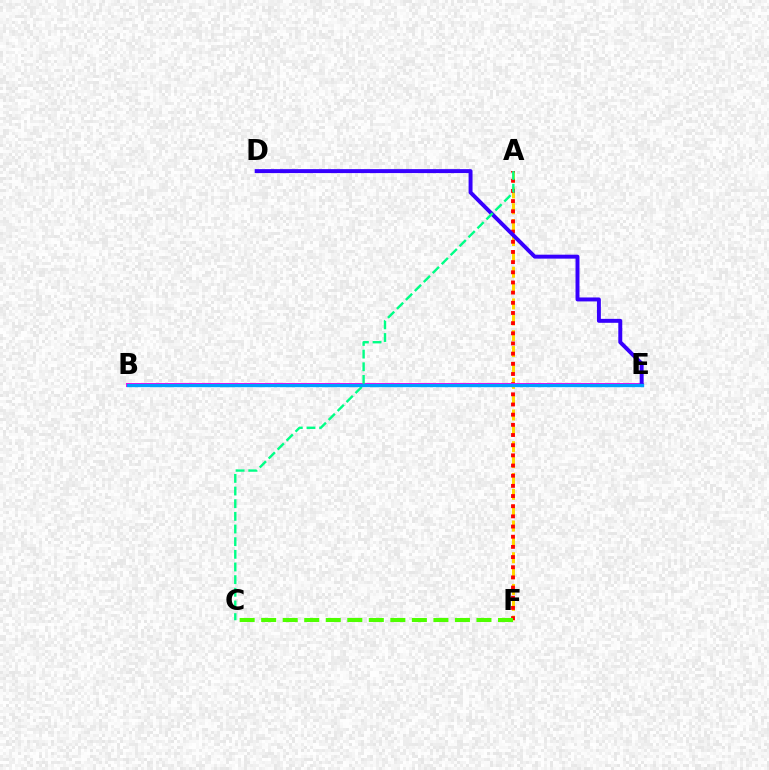{('A', 'F'): [{'color': '#ffd500', 'line_style': 'dashed', 'thickness': 2.15}, {'color': '#ff0000', 'line_style': 'dotted', 'thickness': 2.76}], ('B', 'E'): [{'color': '#ff00ed', 'line_style': 'solid', 'thickness': 2.88}, {'color': '#009eff', 'line_style': 'solid', 'thickness': 2.39}], ('D', 'E'): [{'color': '#3700ff', 'line_style': 'solid', 'thickness': 2.84}], ('A', 'C'): [{'color': '#00ff86', 'line_style': 'dashed', 'thickness': 1.72}], ('C', 'F'): [{'color': '#4fff00', 'line_style': 'dashed', 'thickness': 2.92}]}